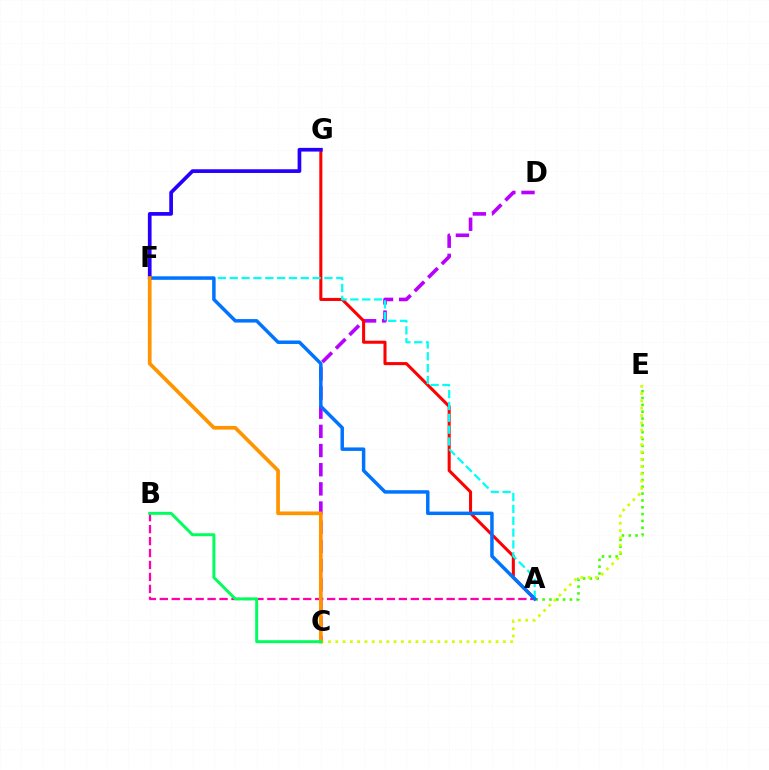{('C', 'D'): [{'color': '#b900ff', 'line_style': 'dashed', 'thickness': 2.6}], ('A', 'E'): [{'color': '#3dff00', 'line_style': 'dotted', 'thickness': 1.85}], ('A', 'G'): [{'color': '#ff0000', 'line_style': 'solid', 'thickness': 2.2}], ('A', 'F'): [{'color': '#00fff6', 'line_style': 'dashed', 'thickness': 1.61}, {'color': '#0074ff', 'line_style': 'solid', 'thickness': 2.5}], ('A', 'B'): [{'color': '#ff00ac', 'line_style': 'dashed', 'thickness': 1.62}], ('C', 'E'): [{'color': '#d1ff00', 'line_style': 'dotted', 'thickness': 1.98}], ('F', 'G'): [{'color': '#2500ff', 'line_style': 'solid', 'thickness': 2.66}], ('C', 'F'): [{'color': '#ff9400', 'line_style': 'solid', 'thickness': 2.67}], ('B', 'C'): [{'color': '#00ff5c', 'line_style': 'solid', 'thickness': 2.13}]}